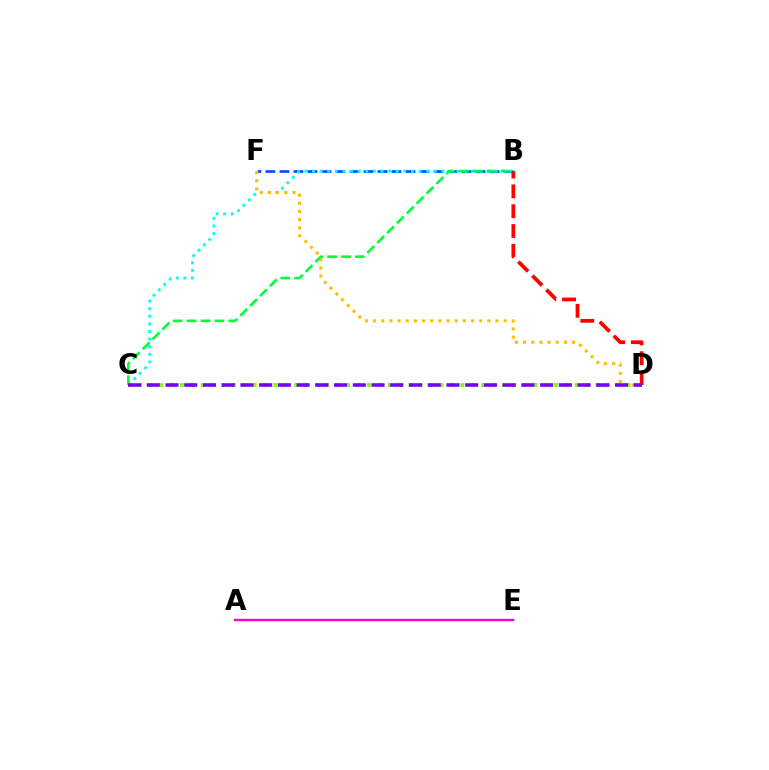{('B', 'F'): [{'color': '#004bff', 'line_style': 'dashed', 'thickness': 1.9}], ('B', 'C'): [{'color': '#00fff6', 'line_style': 'dotted', 'thickness': 2.07}, {'color': '#00ff39', 'line_style': 'dashed', 'thickness': 1.89}], ('B', 'D'): [{'color': '#ff0000', 'line_style': 'dashed', 'thickness': 2.69}], ('C', 'D'): [{'color': '#84ff00', 'line_style': 'dotted', 'thickness': 2.82}, {'color': '#7200ff', 'line_style': 'dashed', 'thickness': 2.54}], ('D', 'F'): [{'color': '#ffbd00', 'line_style': 'dotted', 'thickness': 2.22}], ('A', 'E'): [{'color': '#ff00cf', 'line_style': 'solid', 'thickness': 1.73}]}